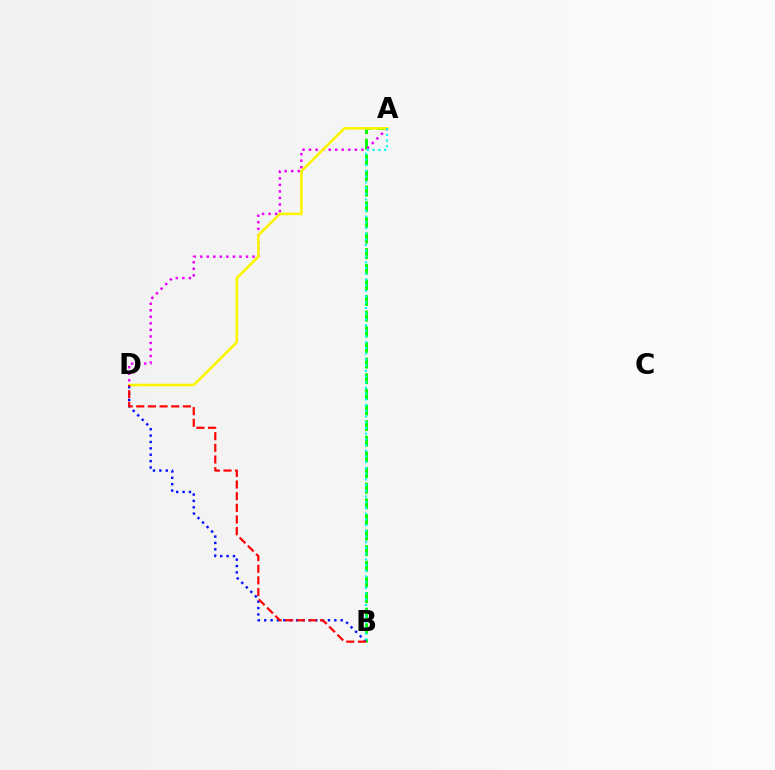{('A', 'B'): [{'color': '#08ff00', 'line_style': 'dashed', 'thickness': 2.12}, {'color': '#00fff6', 'line_style': 'dotted', 'thickness': 1.55}], ('A', 'D'): [{'color': '#ee00ff', 'line_style': 'dotted', 'thickness': 1.78}, {'color': '#fcf500', 'line_style': 'solid', 'thickness': 1.87}], ('B', 'D'): [{'color': '#0010ff', 'line_style': 'dotted', 'thickness': 1.73}, {'color': '#ff0000', 'line_style': 'dashed', 'thickness': 1.58}]}